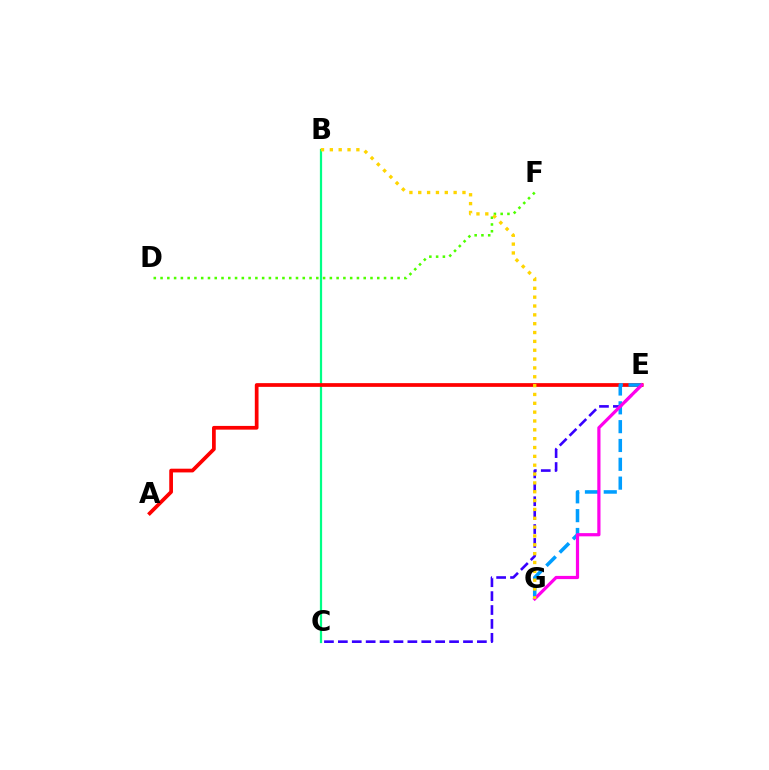{('C', 'E'): [{'color': '#3700ff', 'line_style': 'dashed', 'thickness': 1.89}], ('D', 'F'): [{'color': '#4fff00', 'line_style': 'dotted', 'thickness': 1.84}], ('B', 'C'): [{'color': '#00ff86', 'line_style': 'solid', 'thickness': 1.61}], ('A', 'E'): [{'color': '#ff0000', 'line_style': 'solid', 'thickness': 2.68}], ('E', 'G'): [{'color': '#009eff', 'line_style': 'dashed', 'thickness': 2.56}, {'color': '#ff00ed', 'line_style': 'solid', 'thickness': 2.31}], ('B', 'G'): [{'color': '#ffd500', 'line_style': 'dotted', 'thickness': 2.4}]}